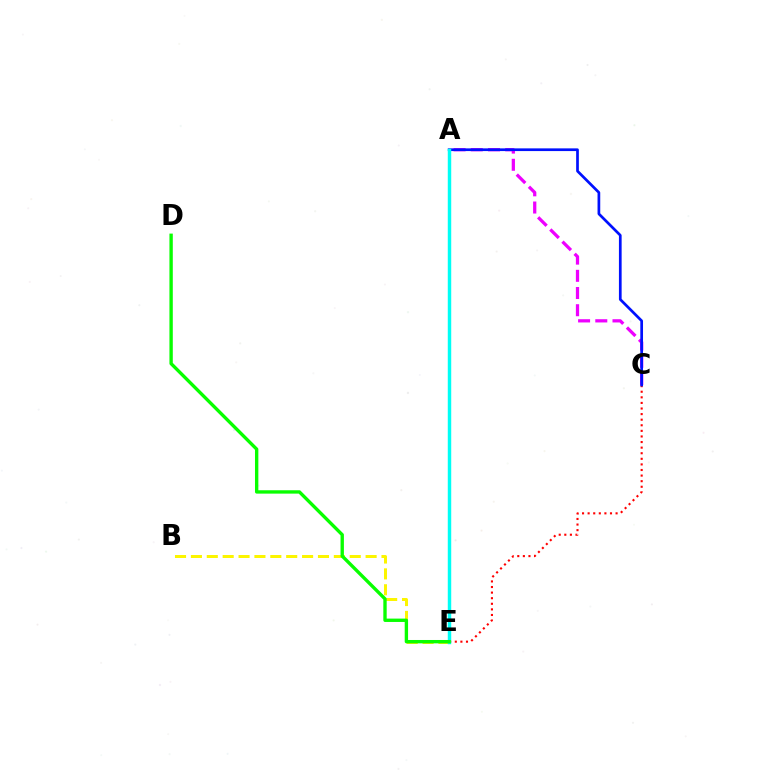{('C', 'E'): [{'color': '#ff0000', 'line_style': 'dotted', 'thickness': 1.52}], ('B', 'E'): [{'color': '#fcf500', 'line_style': 'dashed', 'thickness': 2.16}], ('A', 'C'): [{'color': '#ee00ff', 'line_style': 'dashed', 'thickness': 2.34}, {'color': '#0010ff', 'line_style': 'solid', 'thickness': 1.95}], ('A', 'E'): [{'color': '#00fff6', 'line_style': 'solid', 'thickness': 2.48}], ('D', 'E'): [{'color': '#08ff00', 'line_style': 'solid', 'thickness': 2.42}]}